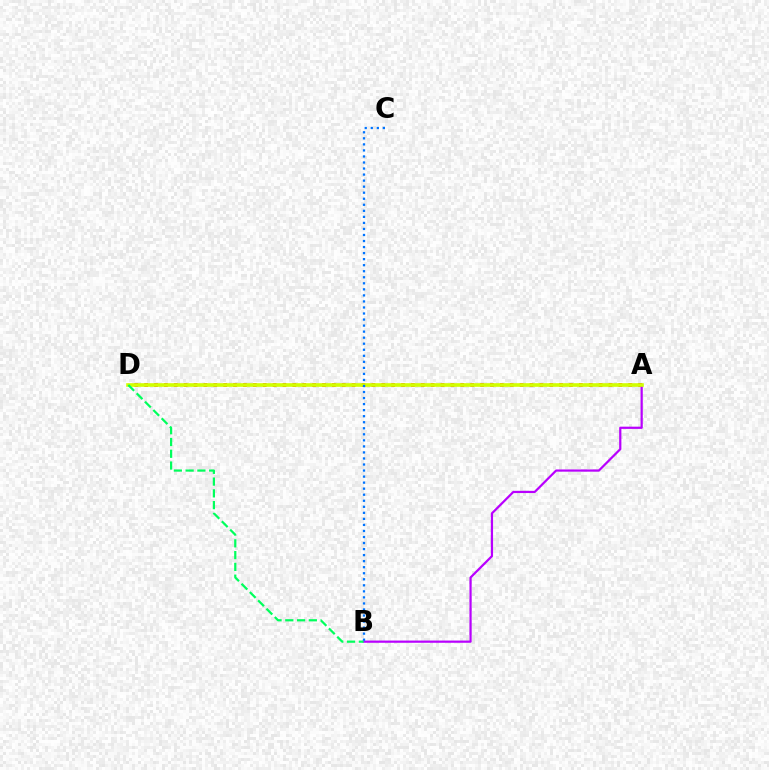{('A', 'D'): [{'color': '#ff0000', 'line_style': 'dotted', 'thickness': 2.68}, {'color': '#d1ff00', 'line_style': 'solid', 'thickness': 2.61}], ('A', 'B'): [{'color': '#b900ff', 'line_style': 'solid', 'thickness': 1.6}], ('B', 'D'): [{'color': '#00ff5c', 'line_style': 'dashed', 'thickness': 1.6}], ('B', 'C'): [{'color': '#0074ff', 'line_style': 'dotted', 'thickness': 1.64}]}